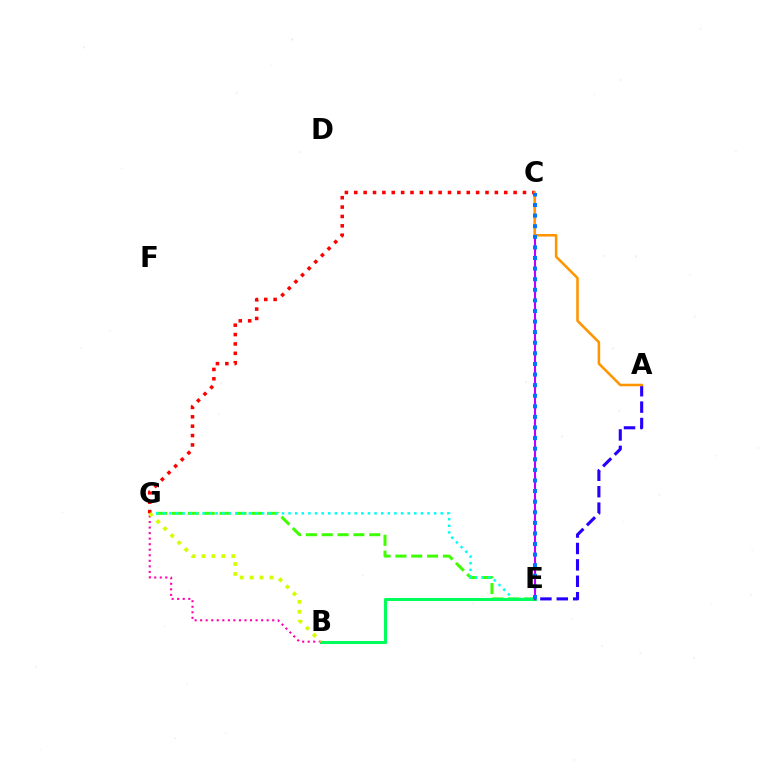{('E', 'G'): [{'color': '#3dff00', 'line_style': 'dashed', 'thickness': 2.15}, {'color': '#00fff6', 'line_style': 'dotted', 'thickness': 1.8}], ('C', 'G'): [{'color': '#ff0000', 'line_style': 'dotted', 'thickness': 2.55}], ('B', 'E'): [{'color': '#00ff5c', 'line_style': 'solid', 'thickness': 2.2}], ('B', 'G'): [{'color': '#ff00ac', 'line_style': 'dotted', 'thickness': 1.51}, {'color': '#d1ff00', 'line_style': 'dotted', 'thickness': 2.7}], ('C', 'E'): [{'color': '#b900ff', 'line_style': 'solid', 'thickness': 1.52}, {'color': '#0074ff', 'line_style': 'dotted', 'thickness': 2.88}], ('A', 'E'): [{'color': '#2500ff', 'line_style': 'dashed', 'thickness': 2.23}], ('A', 'C'): [{'color': '#ff9400', 'line_style': 'solid', 'thickness': 1.83}]}